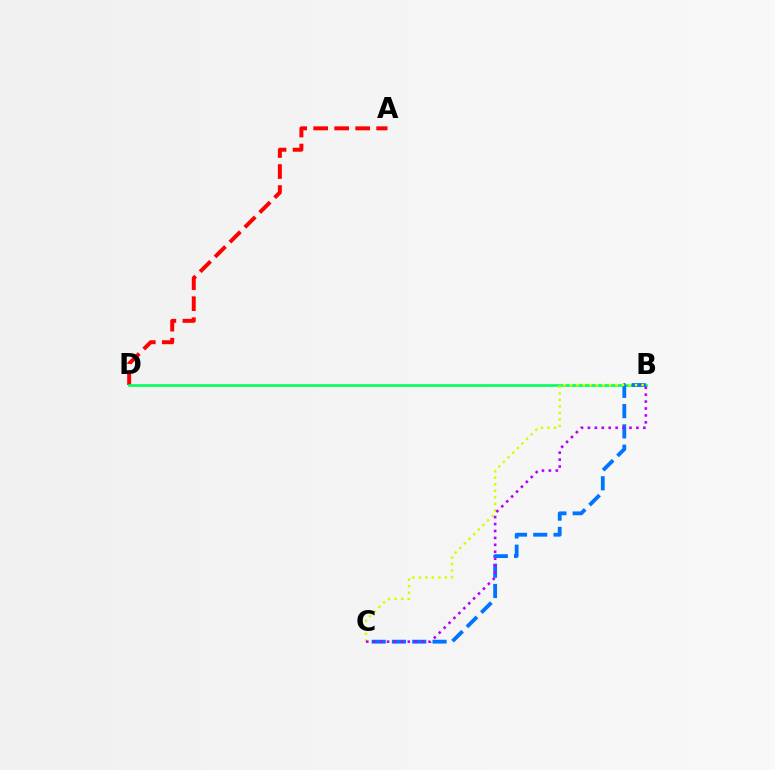{('A', 'D'): [{'color': '#ff0000', 'line_style': 'dashed', 'thickness': 2.85}], ('B', 'D'): [{'color': '#00ff5c', 'line_style': 'solid', 'thickness': 1.89}], ('B', 'C'): [{'color': '#0074ff', 'line_style': 'dashed', 'thickness': 2.75}, {'color': '#d1ff00', 'line_style': 'dotted', 'thickness': 1.77}, {'color': '#b900ff', 'line_style': 'dotted', 'thickness': 1.88}]}